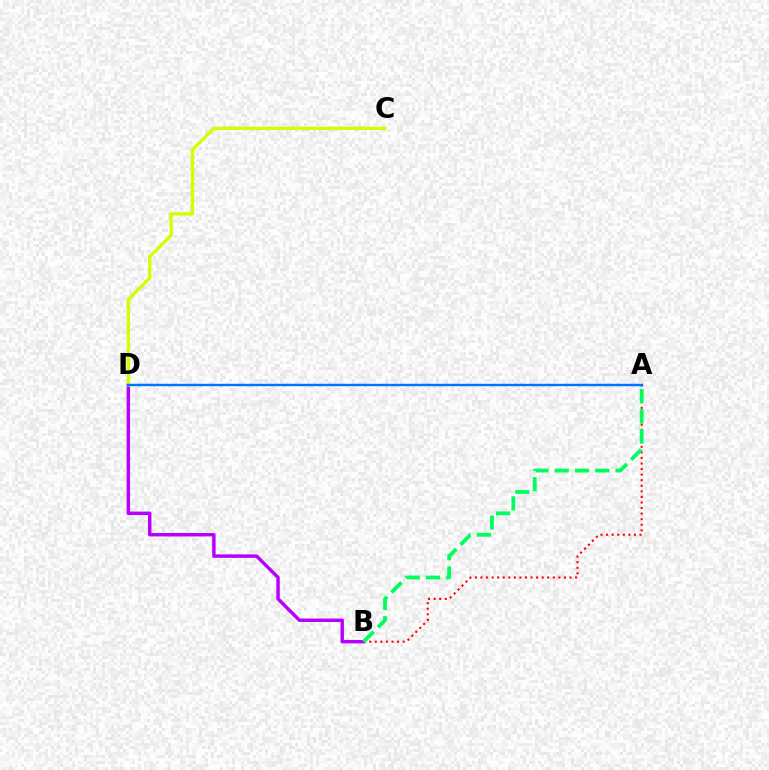{('A', 'B'): [{'color': '#ff0000', 'line_style': 'dotted', 'thickness': 1.51}, {'color': '#00ff5c', 'line_style': 'dashed', 'thickness': 2.76}], ('B', 'D'): [{'color': '#b900ff', 'line_style': 'solid', 'thickness': 2.48}], ('C', 'D'): [{'color': '#d1ff00', 'line_style': 'solid', 'thickness': 2.38}], ('A', 'D'): [{'color': '#0074ff', 'line_style': 'solid', 'thickness': 1.74}]}